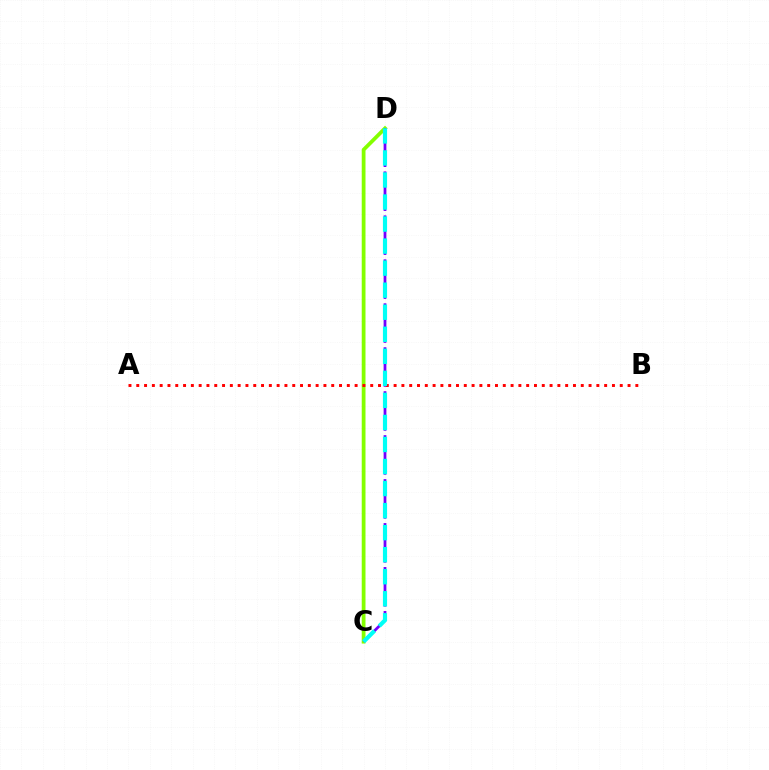{('C', 'D'): [{'color': '#84ff00', 'line_style': 'solid', 'thickness': 2.71}, {'color': '#7200ff', 'line_style': 'dashed', 'thickness': 1.99}, {'color': '#00fff6', 'line_style': 'dashed', 'thickness': 2.99}], ('A', 'B'): [{'color': '#ff0000', 'line_style': 'dotted', 'thickness': 2.12}]}